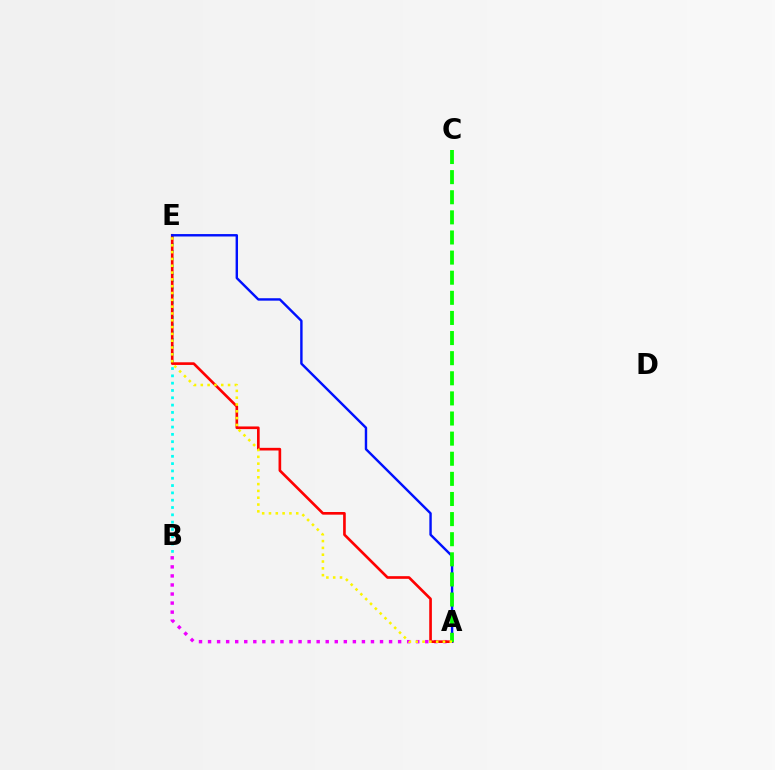{('A', 'B'): [{'color': '#ee00ff', 'line_style': 'dotted', 'thickness': 2.46}], ('B', 'E'): [{'color': '#00fff6', 'line_style': 'dotted', 'thickness': 1.99}], ('A', 'E'): [{'color': '#ff0000', 'line_style': 'solid', 'thickness': 1.91}, {'color': '#0010ff', 'line_style': 'solid', 'thickness': 1.74}, {'color': '#fcf500', 'line_style': 'dotted', 'thickness': 1.85}], ('A', 'C'): [{'color': '#08ff00', 'line_style': 'dashed', 'thickness': 2.73}]}